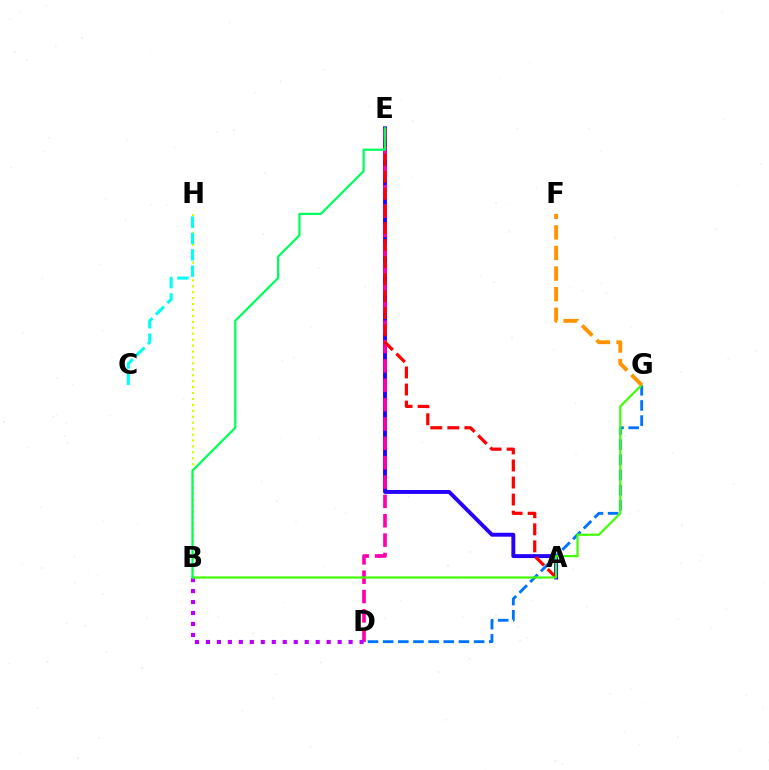{('A', 'E'): [{'color': '#2500ff', 'line_style': 'solid', 'thickness': 2.82}, {'color': '#ff0000', 'line_style': 'dashed', 'thickness': 2.31}], ('D', 'E'): [{'color': '#ff00ac', 'line_style': 'dashed', 'thickness': 2.63}], ('B', 'H'): [{'color': '#d1ff00', 'line_style': 'dotted', 'thickness': 1.61}], ('B', 'D'): [{'color': '#b900ff', 'line_style': 'dotted', 'thickness': 2.98}], ('C', 'H'): [{'color': '#00fff6', 'line_style': 'dashed', 'thickness': 2.22}], ('D', 'G'): [{'color': '#0074ff', 'line_style': 'dashed', 'thickness': 2.06}], ('B', 'G'): [{'color': '#3dff00', 'line_style': 'solid', 'thickness': 1.56}], ('B', 'E'): [{'color': '#00ff5c', 'line_style': 'solid', 'thickness': 1.61}], ('F', 'G'): [{'color': '#ff9400', 'line_style': 'dashed', 'thickness': 2.8}]}